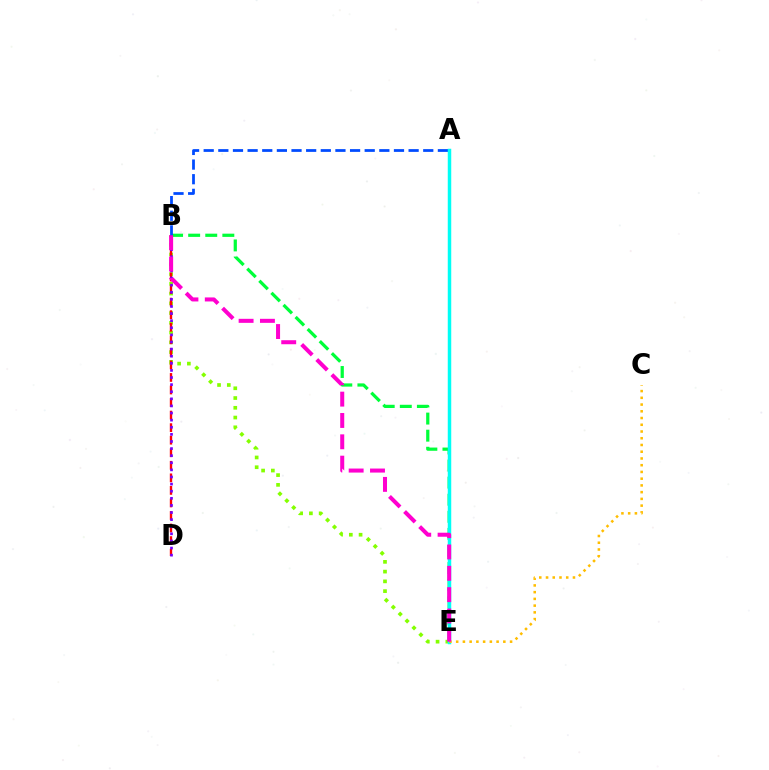{('B', 'E'): [{'color': '#84ff00', 'line_style': 'dotted', 'thickness': 2.65}, {'color': '#00ff39', 'line_style': 'dashed', 'thickness': 2.32}, {'color': '#ff00cf', 'line_style': 'dashed', 'thickness': 2.9}], ('B', 'D'): [{'color': '#ff0000', 'line_style': 'dashed', 'thickness': 1.71}, {'color': '#7200ff', 'line_style': 'dotted', 'thickness': 1.93}], ('A', 'B'): [{'color': '#004bff', 'line_style': 'dashed', 'thickness': 1.99}], ('A', 'E'): [{'color': '#00fff6', 'line_style': 'solid', 'thickness': 2.51}], ('C', 'E'): [{'color': '#ffbd00', 'line_style': 'dotted', 'thickness': 1.83}]}